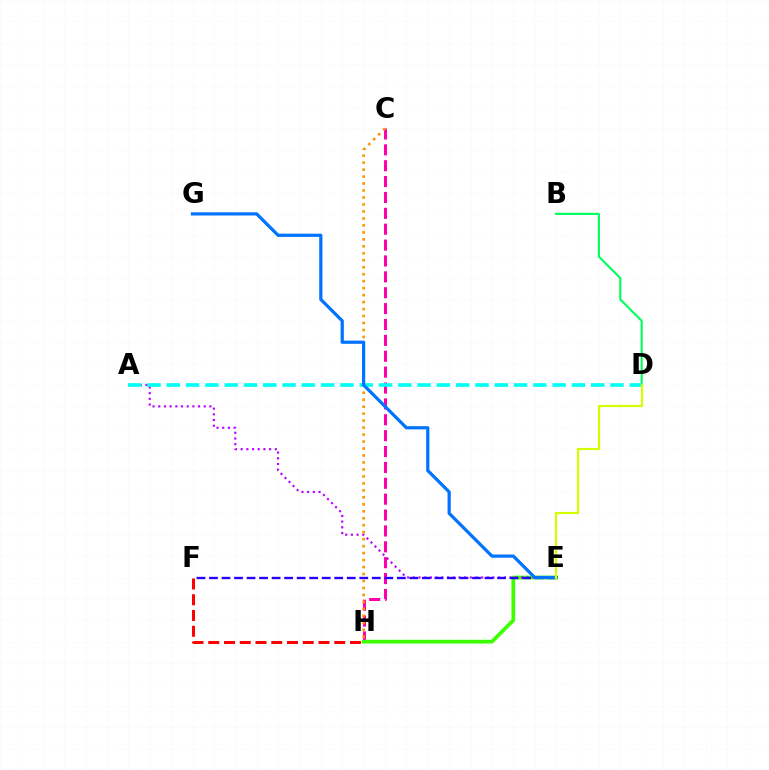{('C', 'H'): [{'color': '#ff00ac', 'line_style': 'dashed', 'thickness': 2.16}, {'color': '#ff9400', 'line_style': 'dotted', 'thickness': 1.89}], ('F', 'H'): [{'color': '#ff0000', 'line_style': 'dashed', 'thickness': 2.14}], ('E', 'H'): [{'color': '#3dff00', 'line_style': 'solid', 'thickness': 2.7}], ('A', 'E'): [{'color': '#b900ff', 'line_style': 'dotted', 'thickness': 1.55}], ('B', 'D'): [{'color': '#00ff5c', 'line_style': 'solid', 'thickness': 1.54}], ('E', 'F'): [{'color': '#2500ff', 'line_style': 'dashed', 'thickness': 1.7}], ('A', 'D'): [{'color': '#00fff6', 'line_style': 'dashed', 'thickness': 2.62}], ('E', 'G'): [{'color': '#0074ff', 'line_style': 'solid', 'thickness': 2.32}], ('D', 'E'): [{'color': '#d1ff00', 'line_style': 'solid', 'thickness': 1.59}]}